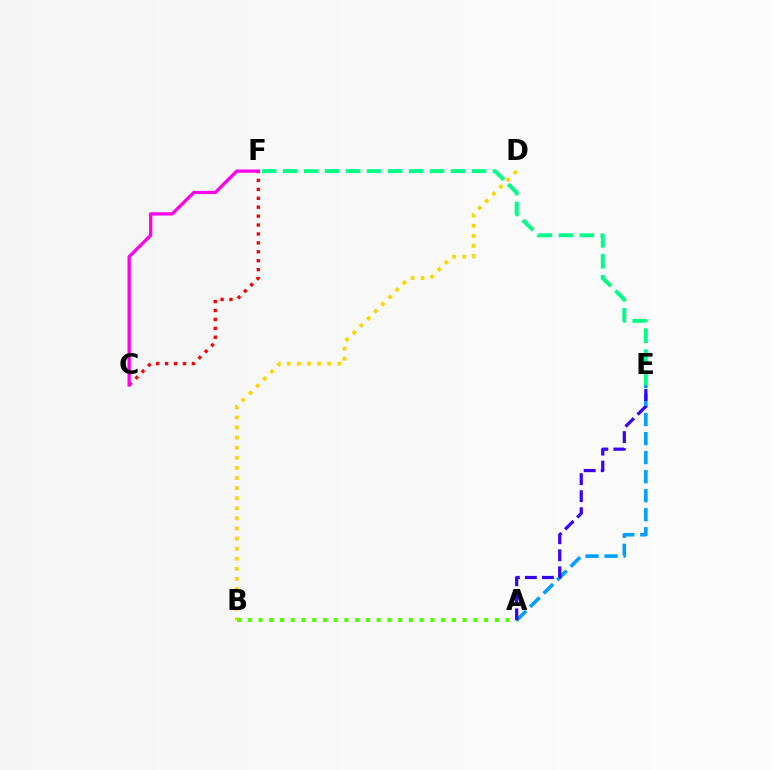{('B', 'D'): [{'color': '#ffd500', 'line_style': 'dotted', 'thickness': 2.74}], ('A', 'B'): [{'color': '#4fff00', 'line_style': 'dotted', 'thickness': 2.92}], ('A', 'E'): [{'color': '#009eff', 'line_style': 'dashed', 'thickness': 2.59}, {'color': '#3700ff', 'line_style': 'dashed', 'thickness': 2.31}], ('E', 'F'): [{'color': '#00ff86', 'line_style': 'dashed', 'thickness': 2.85}], ('C', 'F'): [{'color': '#ff0000', 'line_style': 'dotted', 'thickness': 2.42}, {'color': '#ff00ed', 'line_style': 'solid', 'thickness': 2.36}]}